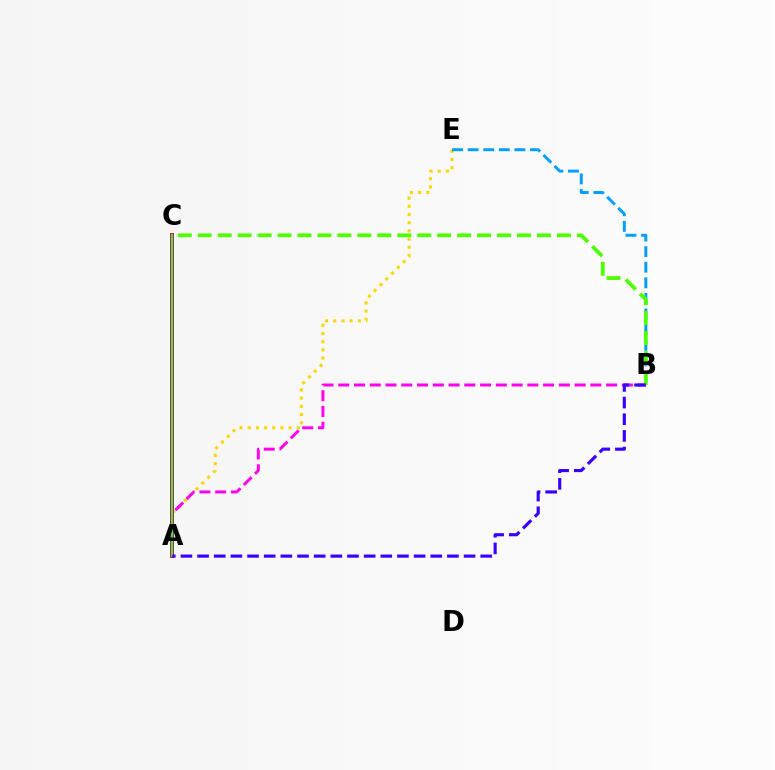{('A', 'E'): [{'color': '#ffd500', 'line_style': 'dotted', 'thickness': 2.22}], ('A', 'B'): [{'color': '#ff00ed', 'line_style': 'dashed', 'thickness': 2.14}, {'color': '#3700ff', 'line_style': 'dashed', 'thickness': 2.26}], ('B', 'E'): [{'color': '#009eff', 'line_style': 'dashed', 'thickness': 2.12}], ('A', 'C'): [{'color': '#ff0000', 'line_style': 'solid', 'thickness': 2.84}, {'color': '#00ff86', 'line_style': 'solid', 'thickness': 1.54}], ('B', 'C'): [{'color': '#4fff00', 'line_style': 'dashed', 'thickness': 2.71}]}